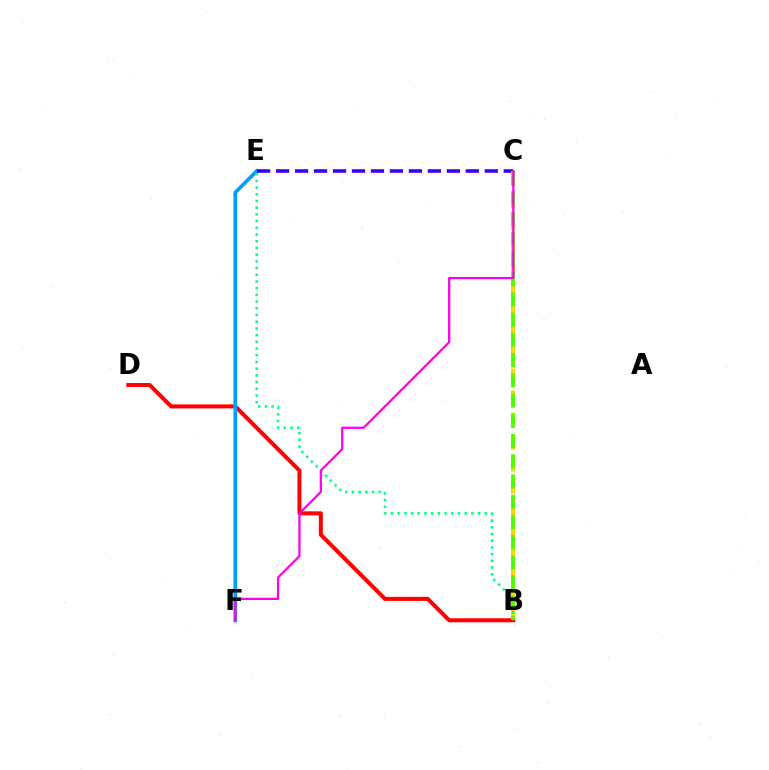{('B', 'C'): [{'color': '#ffd500', 'line_style': 'dashed', 'thickness': 2.98}, {'color': '#4fff00', 'line_style': 'dashed', 'thickness': 2.75}], ('B', 'D'): [{'color': '#ff0000', 'line_style': 'solid', 'thickness': 2.89}], ('E', 'F'): [{'color': '#009eff', 'line_style': 'solid', 'thickness': 2.68}], ('B', 'E'): [{'color': '#00ff86', 'line_style': 'dotted', 'thickness': 1.82}], ('C', 'E'): [{'color': '#3700ff', 'line_style': 'dashed', 'thickness': 2.58}], ('C', 'F'): [{'color': '#ff00ed', 'line_style': 'solid', 'thickness': 1.63}]}